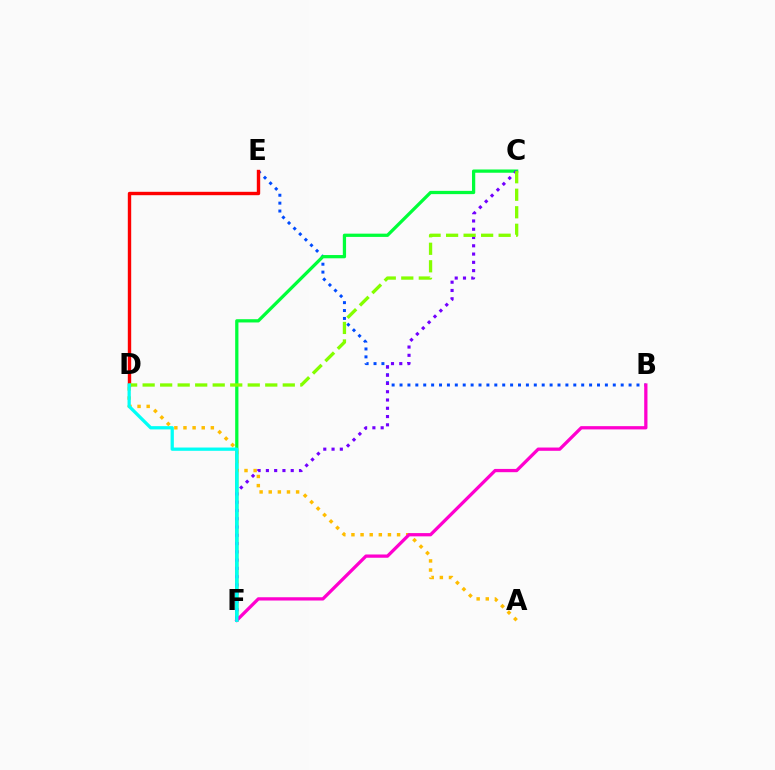{('B', 'E'): [{'color': '#004bff', 'line_style': 'dotted', 'thickness': 2.15}], ('C', 'F'): [{'color': '#00ff39', 'line_style': 'solid', 'thickness': 2.34}, {'color': '#7200ff', 'line_style': 'dotted', 'thickness': 2.25}], ('A', 'D'): [{'color': '#ffbd00', 'line_style': 'dotted', 'thickness': 2.48}], ('D', 'E'): [{'color': '#ff0000', 'line_style': 'solid', 'thickness': 2.44}], ('B', 'F'): [{'color': '#ff00cf', 'line_style': 'solid', 'thickness': 2.35}], ('C', 'D'): [{'color': '#84ff00', 'line_style': 'dashed', 'thickness': 2.38}], ('D', 'F'): [{'color': '#00fff6', 'line_style': 'solid', 'thickness': 2.36}]}